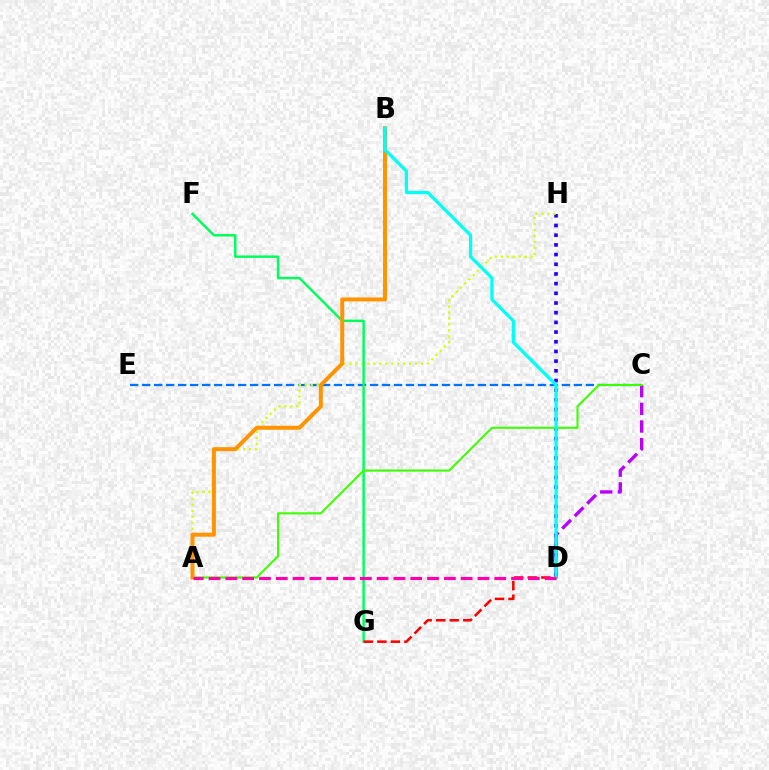{('C', 'E'): [{'color': '#0074ff', 'line_style': 'dashed', 'thickness': 1.63}], ('C', 'D'): [{'color': '#b900ff', 'line_style': 'dashed', 'thickness': 2.4}], ('D', 'H'): [{'color': '#2500ff', 'line_style': 'dotted', 'thickness': 2.63}], ('A', 'H'): [{'color': '#d1ff00', 'line_style': 'dotted', 'thickness': 1.62}], ('F', 'G'): [{'color': '#00ff5c', 'line_style': 'solid', 'thickness': 1.78}], ('D', 'G'): [{'color': '#ff0000', 'line_style': 'dashed', 'thickness': 1.84}], ('A', 'C'): [{'color': '#3dff00', 'line_style': 'solid', 'thickness': 1.5}], ('A', 'B'): [{'color': '#ff9400', 'line_style': 'solid', 'thickness': 2.86}], ('B', 'D'): [{'color': '#00fff6', 'line_style': 'solid', 'thickness': 2.35}], ('A', 'D'): [{'color': '#ff00ac', 'line_style': 'dashed', 'thickness': 2.28}]}